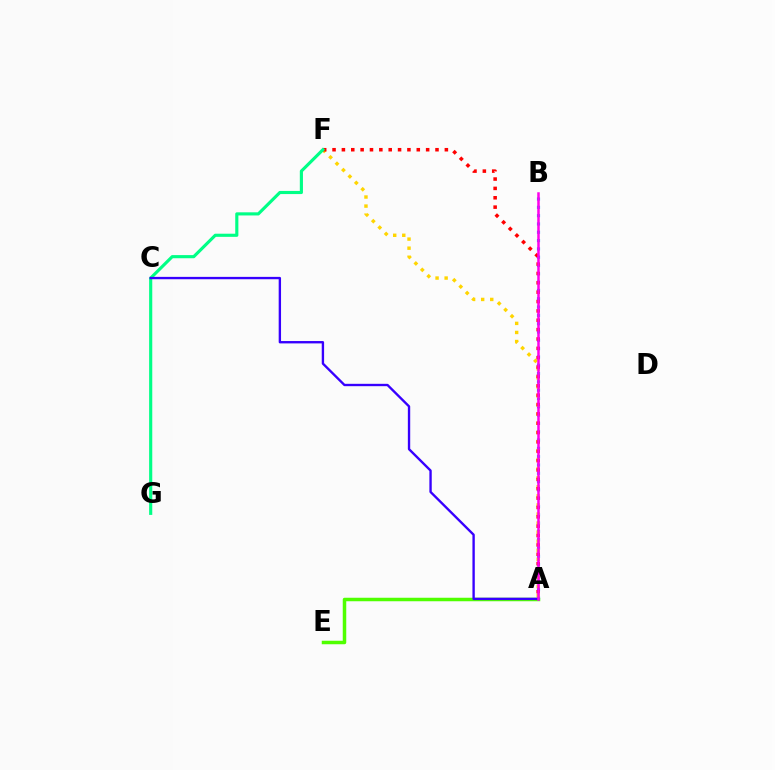{('A', 'E'): [{'color': '#4fff00', 'line_style': 'solid', 'thickness': 2.52}], ('A', 'B'): [{'color': '#009eff', 'line_style': 'dotted', 'thickness': 2.26}, {'color': '#ff00ed', 'line_style': 'solid', 'thickness': 1.8}], ('A', 'F'): [{'color': '#ffd500', 'line_style': 'dotted', 'thickness': 2.46}, {'color': '#ff0000', 'line_style': 'dotted', 'thickness': 2.54}], ('F', 'G'): [{'color': '#00ff86', 'line_style': 'solid', 'thickness': 2.26}], ('A', 'C'): [{'color': '#3700ff', 'line_style': 'solid', 'thickness': 1.7}]}